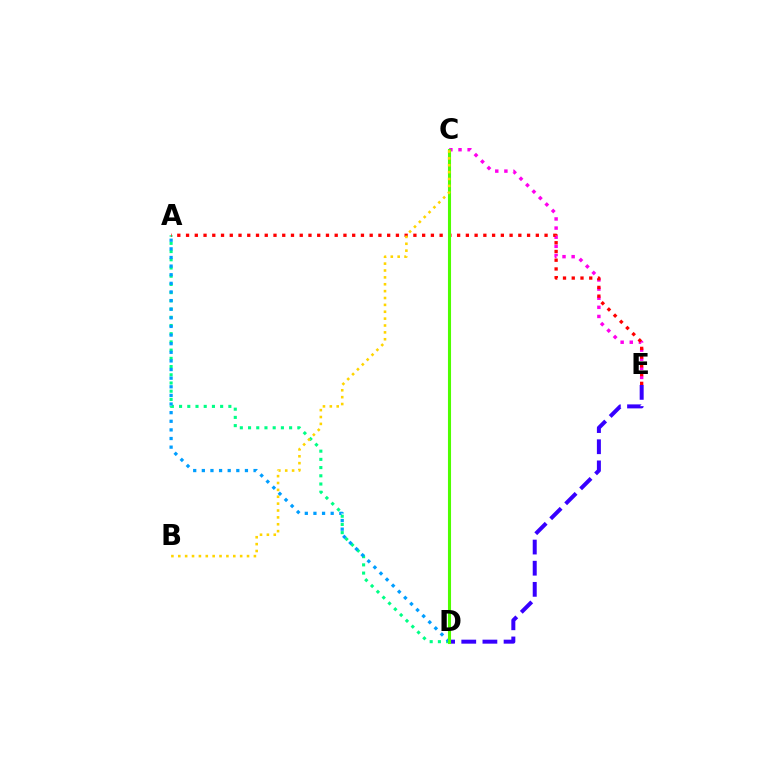{('A', 'D'): [{'color': '#00ff86', 'line_style': 'dotted', 'thickness': 2.23}, {'color': '#009eff', 'line_style': 'dotted', 'thickness': 2.34}], ('C', 'E'): [{'color': '#ff00ed', 'line_style': 'dotted', 'thickness': 2.48}], ('A', 'E'): [{'color': '#ff0000', 'line_style': 'dotted', 'thickness': 2.38}], ('D', 'E'): [{'color': '#3700ff', 'line_style': 'dashed', 'thickness': 2.87}], ('C', 'D'): [{'color': '#4fff00', 'line_style': 'solid', 'thickness': 2.21}], ('B', 'C'): [{'color': '#ffd500', 'line_style': 'dotted', 'thickness': 1.87}]}